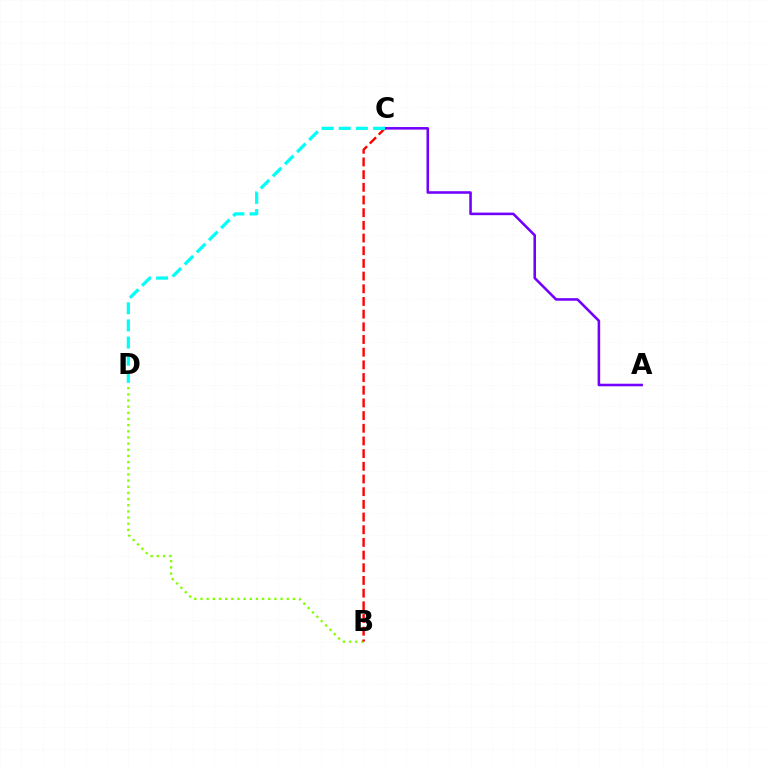{('A', 'C'): [{'color': '#7200ff', 'line_style': 'solid', 'thickness': 1.85}], ('B', 'D'): [{'color': '#84ff00', 'line_style': 'dotted', 'thickness': 1.67}], ('B', 'C'): [{'color': '#ff0000', 'line_style': 'dashed', 'thickness': 1.72}], ('C', 'D'): [{'color': '#00fff6', 'line_style': 'dashed', 'thickness': 2.33}]}